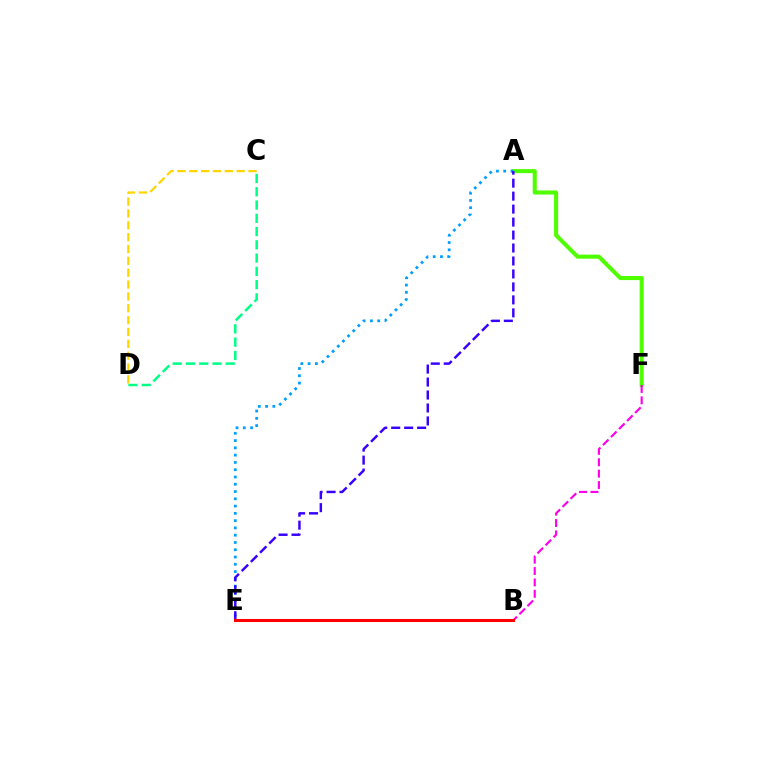{('C', 'D'): [{'color': '#00ff86', 'line_style': 'dashed', 'thickness': 1.8}, {'color': '#ffd500', 'line_style': 'dashed', 'thickness': 1.61}], ('A', 'F'): [{'color': '#4fff00', 'line_style': 'solid', 'thickness': 2.92}], ('A', 'E'): [{'color': '#009eff', 'line_style': 'dotted', 'thickness': 1.98}, {'color': '#3700ff', 'line_style': 'dashed', 'thickness': 1.76}], ('B', 'F'): [{'color': '#ff00ed', 'line_style': 'dashed', 'thickness': 1.55}], ('B', 'E'): [{'color': '#ff0000', 'line_style': 'solid', 'thickness': 2.19}]}